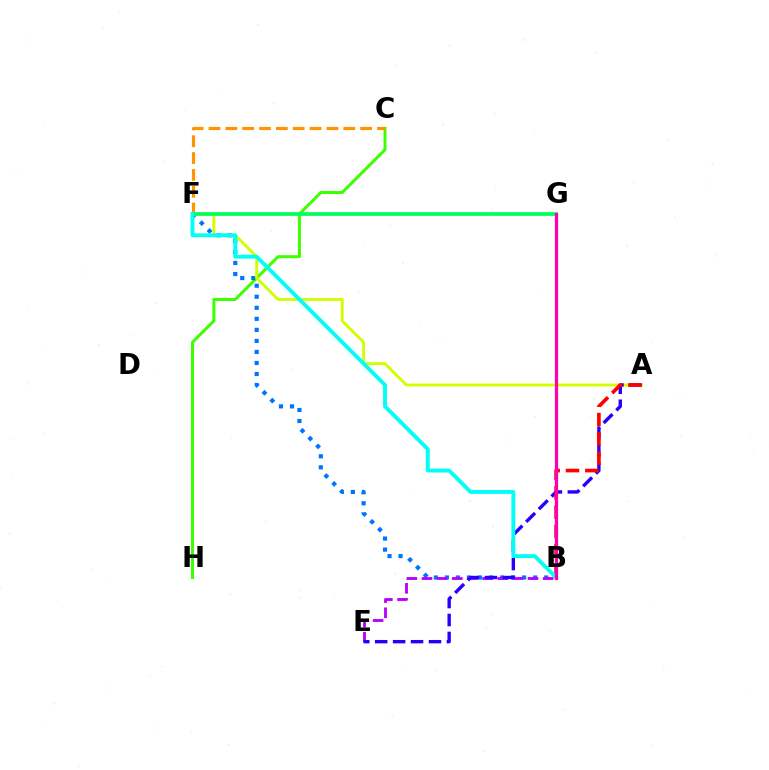{('C', 'H'): [{'color': '#3dff00', 'line_style': 'solid', 'thickness': 2.15}], ('B', 'F'): [{'color': '#0074ff', 'line_style': 'dotted', 'thickness': 3.0}, {'color': '#00fff6', 'line_style': 'solid', 'thickness': 2.79}], ('C', 'F'): [{'color': '#ff9400', 'line_style': 'dashed', 'thickness': 2.29}], ('B', 'E'): [{'color': '#b900ff', 'line_style': 'dashed', 'thickness': 2.06}], ('A', 'F'): [{'color': '#d1ff00', 'line_style': 'solid', 'thickness': 2.06}], ('A', 'E'): [{'color': '#2500ff', 'line_style': 'dashed', 'thickness': 2.44}], ('F', 'G'): [{'color': '#00ff5c', 'line_style': 'solid', 'thickness': 2.66}], ('A', 'B'): [{'color': '#ff0000', 'line_style': 'dashed', 'thickness': 2.63}], ('B', 'G'): [{'color': '#ff00ac', 'line_style': 'solid', 'thickness': 2.33}]}